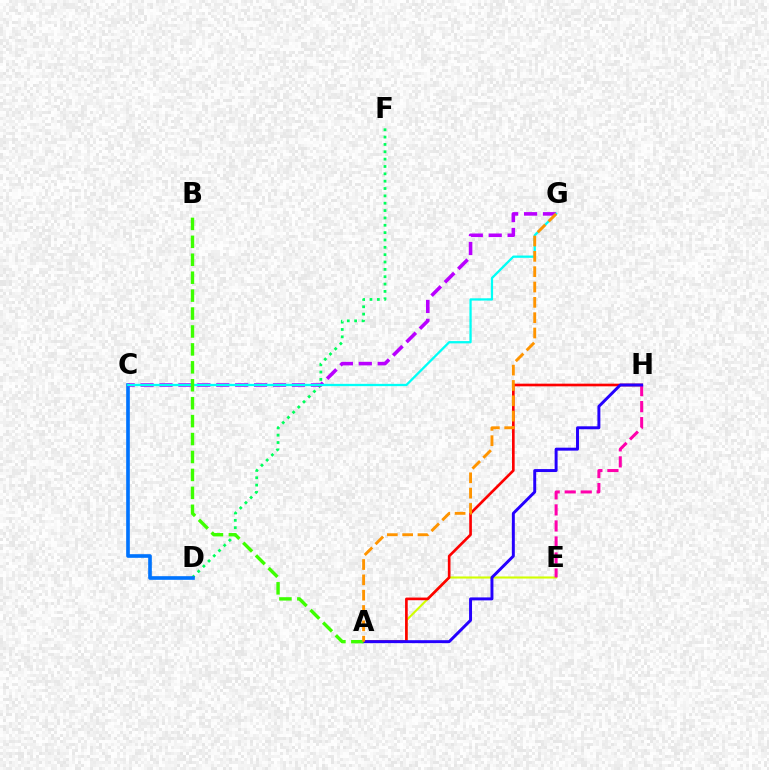{('A', 'E'): [{'color': '#d1ff00', 'line_style': 'solid', 'thickness': 1.51}], ('A', 'H'): [{'color': '#ff0000', 'line_style': 'solid', 'thickness': 1.92}, {'color': '#2500ff', 'line_style': 'solid', 'thickness': 2.13}], ('D', 'F'): [{'color': '#00ff5c', 'line_style': 'dotted', 'thickness': 2.0}], ('C', 'D'): [{'color': '#0074ff', 'line_style': 'solid', 'thickness': 2.62}], ('C', 'G'): [{'color': '#b900ff', 'line_style': 'dashed', 'thickness': 2.57}, {'color': '#00fff6', 'line_style': 'solid', 'thickness': 1.65}], ('E', 'H'): [{'color': '#ff00ac', 'line_style': 'dashed', 'thickness': 2.18}], ('A', 'B'): [{'color': '#3dff00', 'line_style': 'dashed', 'thickness': 2.44}], ('A', 'G'): [{'color': '#ff9400', 'line_style': 'dashed', 'thickness': 2.08}]}